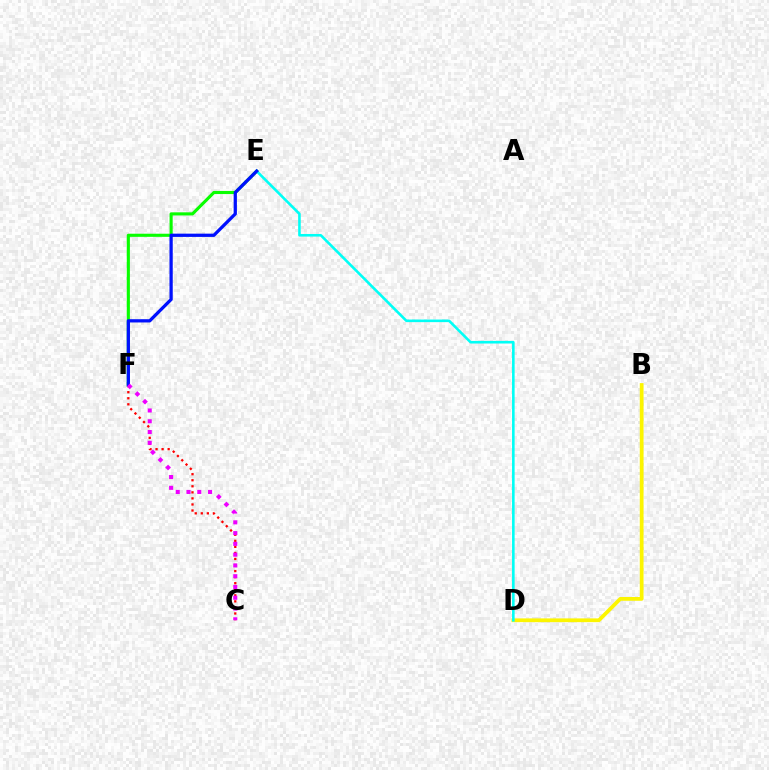{('C', 'F'): [{'color': '#ff0000', 'line_style': 'dotted', 'thickness': 1.65}, {'color': '#ee00ff', 'line_style': 'dotted', 'thickness': 2.93}], ('B', 'D'): [{'color': '#fcf500', 'line_style': 'solid', 'thickness': 2.71}], ('E', 'F'): [{'color': '#08ff00', 'line_style': 'solid', 'thickness': 2.24}, {'color': '#0010ff', 'line_style': 'solid', 'thickness': 2.35}], ('D', 'E'): [{'color': '#00fff6', 'line_style': 'solid', 'thickness': 1.87}]}